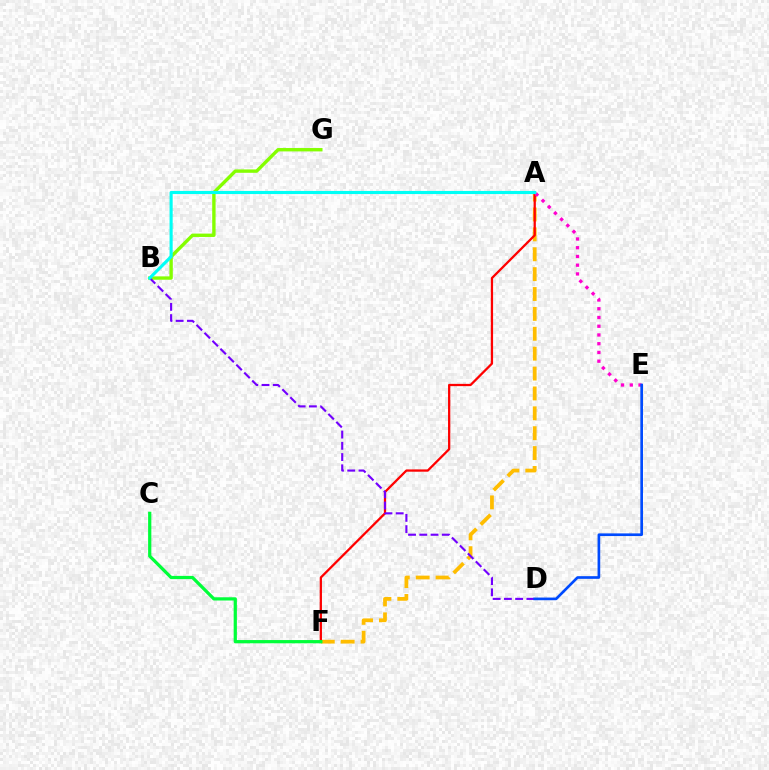{('A', 'F'): [{'color': '#ffbd00', 'line_style': 'dashed', 'thickness': 2.7}, {'color': '#ff0000', 'line_style': 'solid', 'thickness': 1.63}], ('B', 'G'): [{'color': '#84ff00', 'line_style': 'solid', 'thickness': 2.43}], ('A', 'E'): [{'color': '#ff00cf', 'line_style': 'dotted', 'thickness': 2.37}], ('B', 'D'): [{'color': '#7200ff', 'line_style': 'dashed', 'thickness': 1.53}], ('C', 'F'): [{'color': '#00ff39', 'line_style': 'solid', 'thickness': 2.32}], ('D', 'E'): [{'color': '#004bff', 'line_style': 'solid', 'thickness': 1.92}], ('A', 'B'): [{'color': '#00fff6', 'line_style': 'solid', 'thickness': 2.24}]}